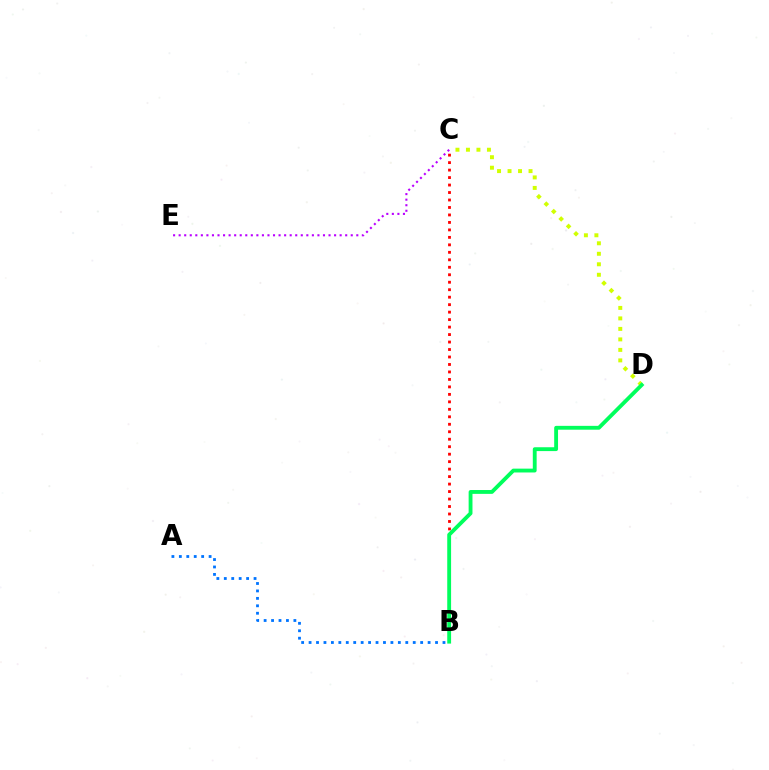{('B', 'C'): [{'color': '#ff0000', 'line_style': 'dotted', 'thickness': 2.03}], ('C', 'D'): [{'color': '#d1ff00', 'line_style': 'dotted', 'thickness': 2.85}], ('B', 'D'): [{'color': '#00ff5c', 'line_style': 'solid', 'thickness': 2.77}], ('A', 'B'): [{'color': '#0074ff', 'line_style': 'dotted', 'thickness': 2.02}], ('C', 'E'): [{'color': '#b900ff', 'line_style': 'dotted', 'thickness': 1.51}]}